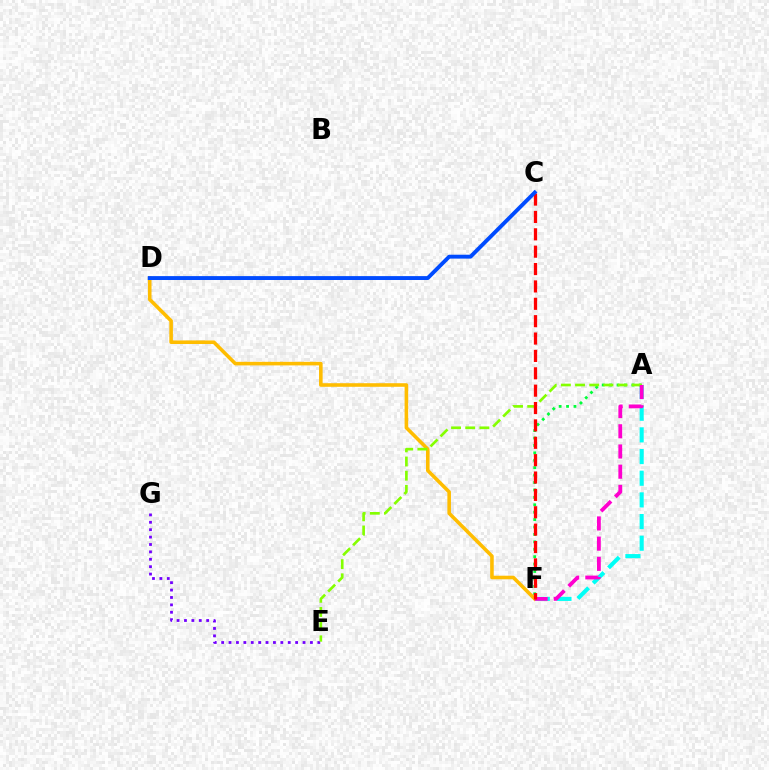{('A', 'F'): [{'color': '#00ff39', 'line_style': 'dotted', 'thickness': 2.01}, {'color': '#00fff6', 'line_style': 'dashed', 'thickness': 2.94}, {'color': '#ff00cf', 'line_style': 'dashed', 'thickness': 2.74}], ('D', 'F'): [{'color': '#ffbd00', 'line_style': 'solid', 'thickness': 2.58}], ('E', 'G'): [{'color': '#7200ff', 'line_style': 'dotted', 'thickness': 2.01}], ('A', 'E'): [{'color': '#84ff00', 'line_style': 'dashed', 'thickness': 1.93}], ('C', 'F'): [{'color': '#ff0000', 'line_style': 'dashed', 'thickness': 2.36}], ('C', 'D'): [{'color': '#004bff', 'line_style': 'solid', 'thickness': 2.81}]}